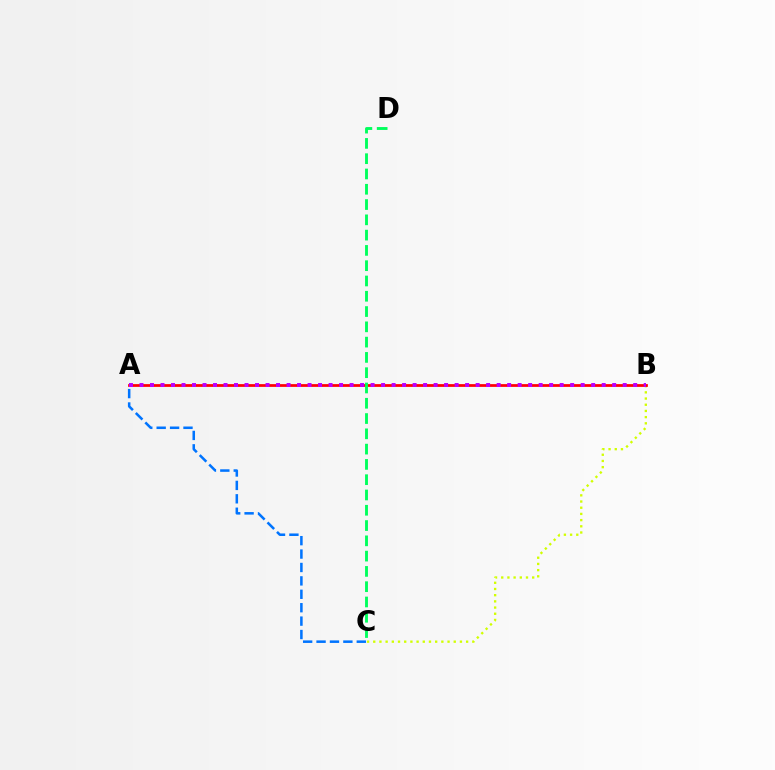{('B', 'C'): [{'color': '#d1ff00', 'line_style': 'dotted', 'thickness': 1.68}], ('A', 'B'): [{'color': '#ff0000', 'line_style': 'solid', 'thickness': 1.97}, {'color': '#b900ff', 'line_style': 'dotted', 'thickness': 2.85}], ('C', 'D'): [{'color': '#00ff5c', 'line_style': 'dashed', 'thickness': 2.08}], ('A', 'C'): [{'color': '#0074ff', 'line_style': 'dashed', 'thickness': 1.82}]}